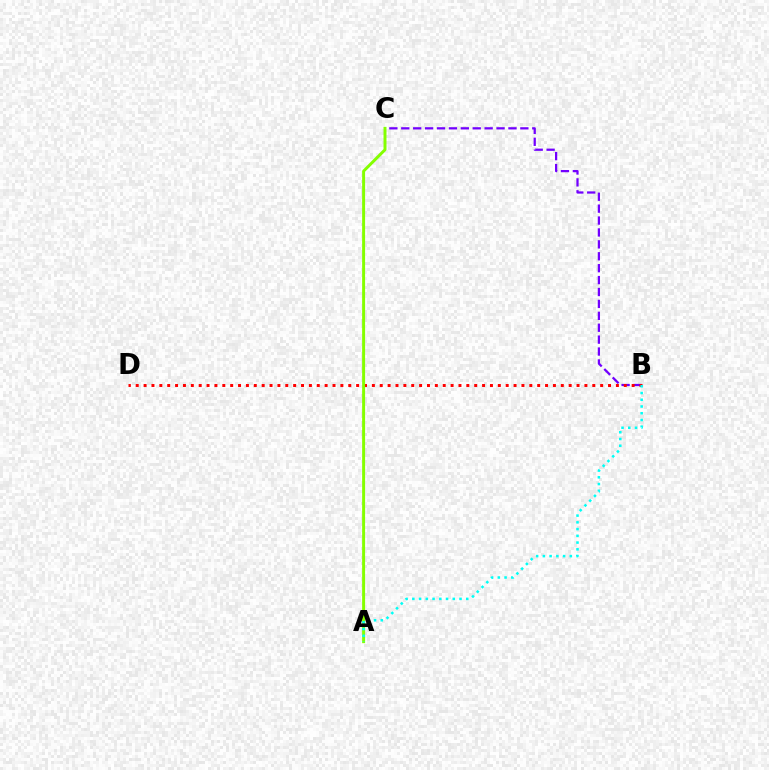{('B', 'C'): [{'color': '#7200ff', 'line_style': 'dashed', 'thickness': 1.62}], ('B', 'D'): [{'color': '#ff0000', 'line_style': 'dotted', 'thickness': 2.14}], ('A', 'C'): [{'color': '#84ff00', 'line_style': 'solid', 'thickness': 2.13}], ('A', 'B'): [{'color': '#00fff6', 'line_style': 'dotted', 'thickness': 1.83}]}